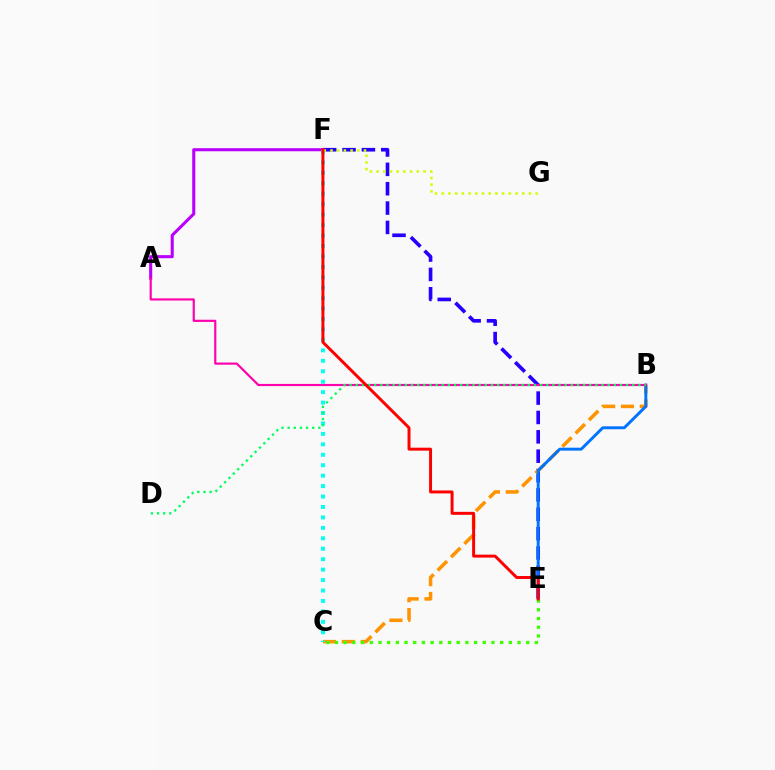{('E', 'F'): [{'color': '#2500ff', 'line_style': 'dashed', 'thickness': 2.63}, {'color': '#ff0000', 'line_style': 'solid', 'thickness': 2.13}], ('B', 'C'): [{'color': '#ff9400', 'line_style': 'dashed', 'thickness': 2.56}], ('B', 'E'): [{'color': '#0074ff', 'line_style': 'solid', 'thickness': 2.12}], ('A', 'F'): [{'color': '#b900ff', 'line_style': 'solid', 'thickness': 2.22}], ('C', 'F'): [{'color': '#00fff6', 'line_style': 'dotted', 'thickness': 2.84}], ('C', 'E'): [{'color': '#3dff00', 'line_style': 'dotted', 'thickness': 2.36}], ('F', 'G'): [{'color': '#d1ff00', 'line_style': 'dotted', 'thickness': 1.82}], ('A', 'B'): [{'color': '#ff00ac', 'line_style': 'solid', 'thickness': 1.56}], ('B', 'D'): [{'color': '#00ff5c', 'line_style': 'dotted', 'thickness': 1.67}]}